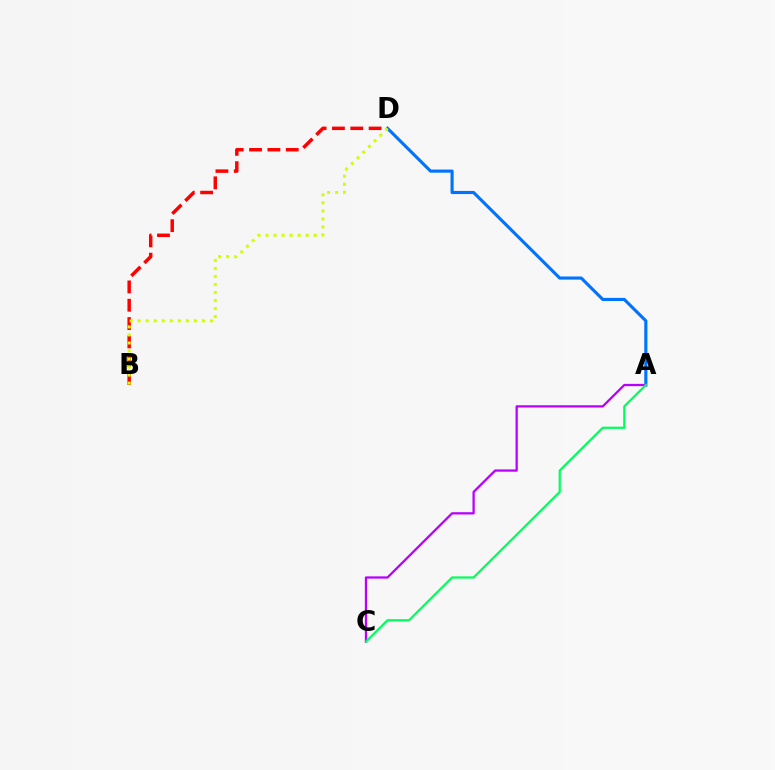{('B', 'D'): [{'color': '#ff0000', 'line_style': 'dashed', 'thickness': 2.49}, {'color': '#d1ff00', 'line_style': 'dotted', 'thickness': 2.18}], ('A', 'D'): [{'color': '#0074ff', 'line_style': 'solid', 'thickness': 2.25}], ('A', 'C'): [{'color': '#b900ff', 'line_style': 'solid', 'thickness': 1.64}, {'color': '#00ff5c', 'line_style': 'solid', 'thickness': 1.6}]}